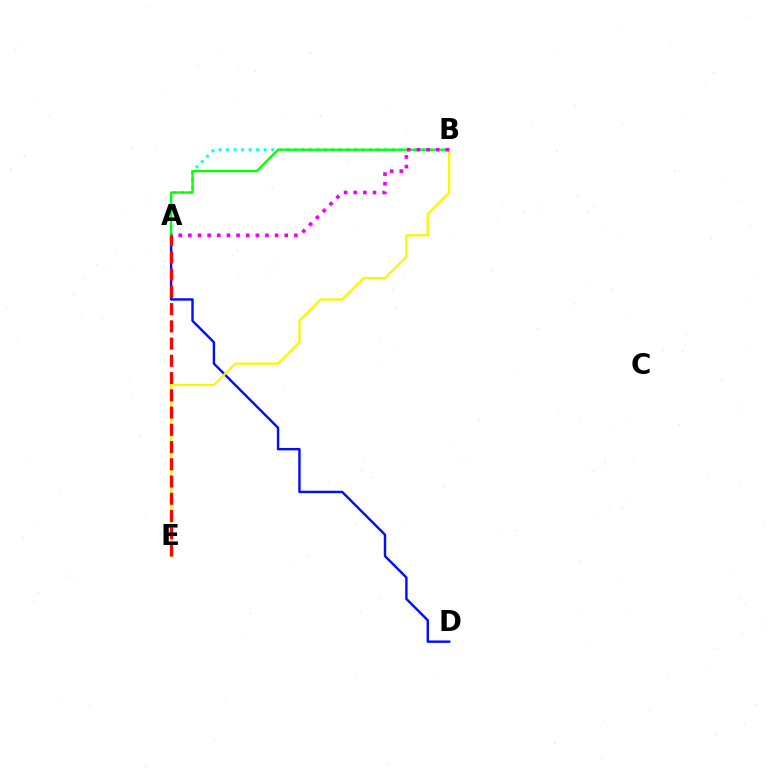{('A', 'D'): [{'color': '#0010ff', 'line_style': 'solid', 'thickness': 1.75}], ('A', 'B'): [{'color': '#00fff6', 'line_style': 'dotted', 'thickness': 2.04}, {'color': '#08ff00', 'line_style': 'solid', 'thickness': 1.63}, {'color': '#ee00ff', 'line_style': 'dotted', 'thickness': 2.62}], ('B', 'E'): [{'color': '#fcf500', 'line_style': 'solid', 'thickness': 1.63}], ('A', 'E'): [{'color': '#ff0000', 'line_style': 'dashed', 'thickness': 2.34}]}